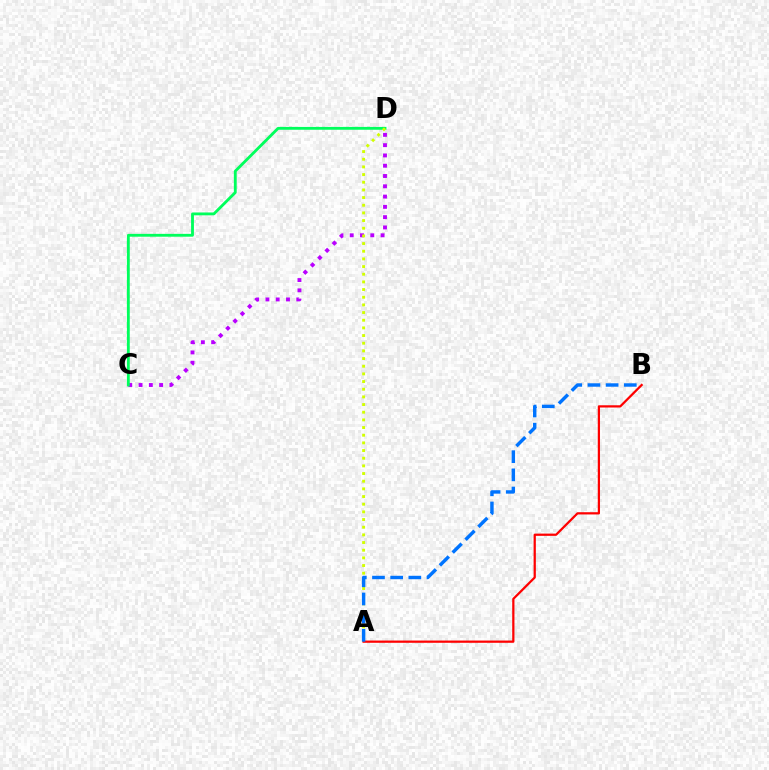{('C', 'D'): [{'color': '#b900ff', 'line_style': 'dotted', 'thickness': 2.79}, {'color': '#00ff5c', 'line_style': 'solid', 'thickness': 2.05}], ('A', 'D'): [{'color': '#d1ff00', 'line_style': 'dotted', 'thickness': 2.08}], ('A', 'B'): [{'color': '#ff0000', 'line_style': 'solid', 'thickness': 1.61}, {'color': '#0074ff', 'line_style': 'dashed', 'thickness': 2.47}]}